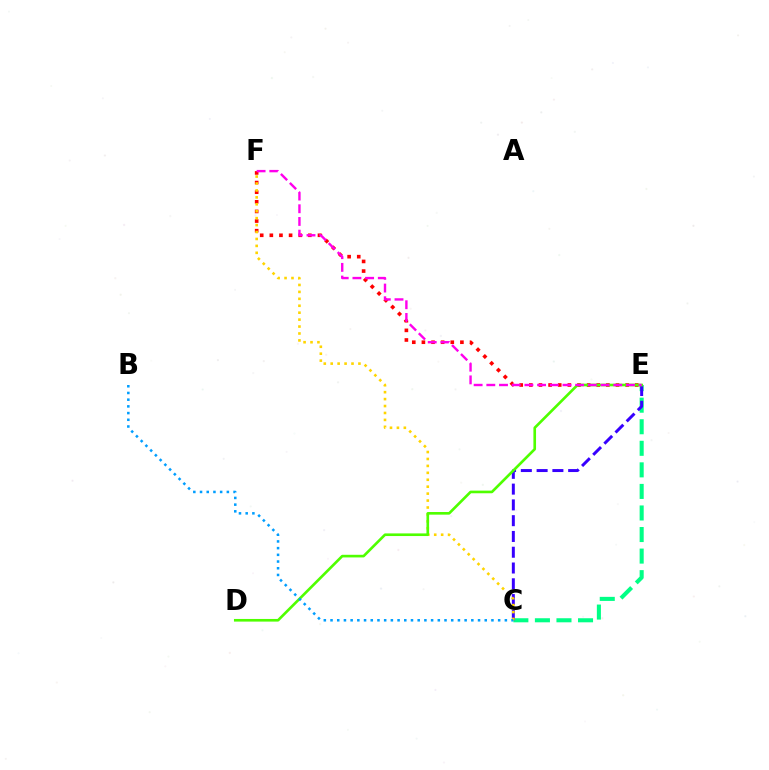{('E', 'F'): [{'color': '#ff0000', 'line_style': 'dotted', 'thickness': 2.62}, {'color': '#ff00ed', 'line_style': 'dashed', 'thickness': 1.72}], ('C', 'E'): [{'color': '#00ff86', 'line_style': 'dashed', 'thickness': 2.93}, {'color': '#3700ff', 'line_style': 'dashed', 'thickness': 2.14}], ('C', 'F'): [{'color': '#ffd500', 'line_style': 'dotted', 'thickness': 1.88}], ('D', 'E'): [{'color': '#4fff00', 'line_style': 'solid', 'thickness': 1.9}], ('B', 'C'): [{'color': '#009eff', 'line_style': 'dotted', 'thickness': 1.82}]}